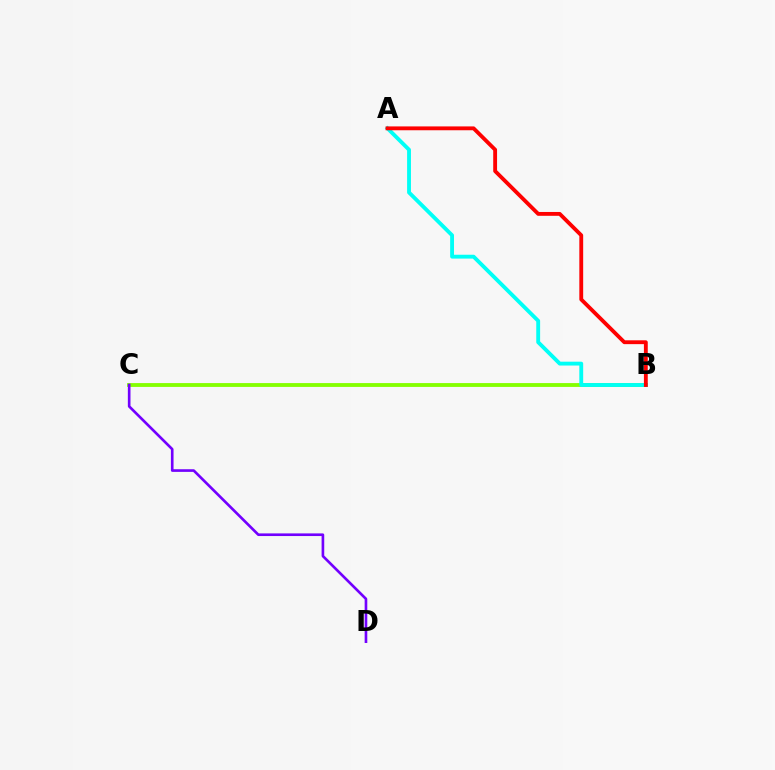{('B', 'C'): [{'color': '#84ff00', 'line_style': 'solid', 'thickness': 2.76}], ('A', 'B'): [{'color': '#00fff6', 'line_style': 'solid', 'thickness': 2.78}, {'color': '#ff0000', 'line_style': 'solid', 'thickness': 2.77}], ('C', 'D'): [{'color': '#7200ff', 'line_style': 'solid', 'thickness': 1.9}]}